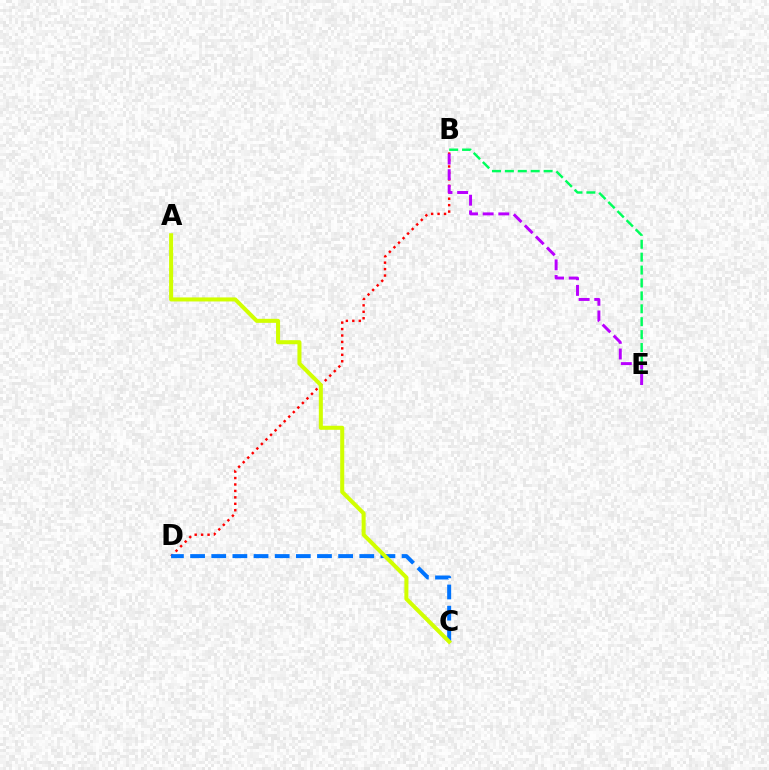{('B', 'E'): [{'color': '#00ff5c', 'line_style': 'dashed', 'thickness': 1.75}, {'color': '#b900ff', 'line_style': 'dashed', 'thickness': 2.13}], ('B', 'D'): [{'color': '#ff0000', 'line_style': 'dotted', 'thickness': 1.75}], ('C', 'D'): [{'color': '#0074ff', 'line_style': 'dashed', 'thickness': 2.87}], ('A', 'C'): [{'color': '#d1ff00', 'line_style': 'solid', 'thickness': 2.91}]}